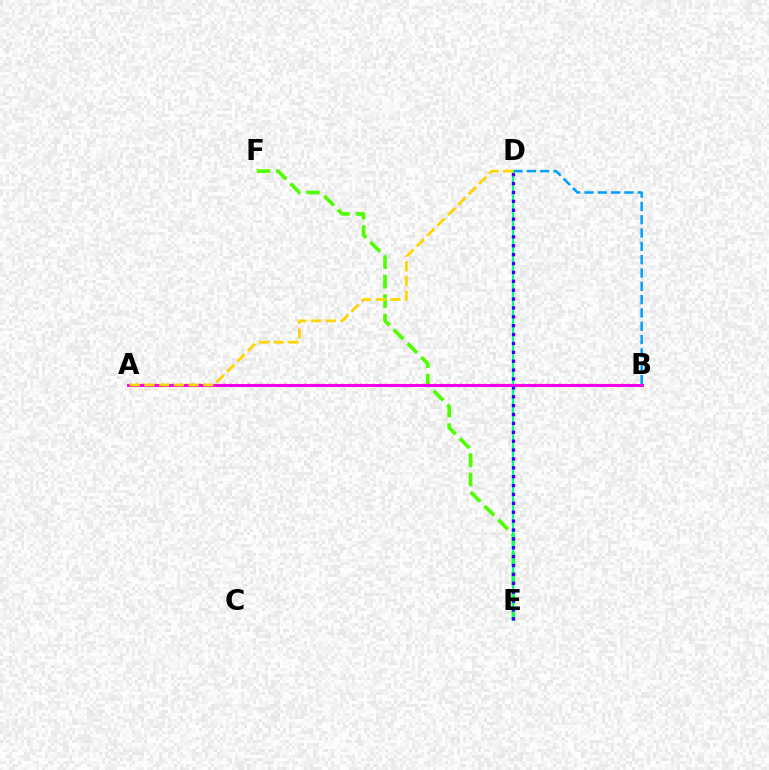{('E', 'F'): [{'color': '#4fff00', 'line_style': 'dashed', 'thickness': 2.64}], ('A', 'B'): [{'color': '#ff0000', 'line_style': 'dotted', 'thickness': 1.69}, {'color': '#ff00ed', 'line_style': 'solid', 'thickness': 2.12}], ('B', 'D'): [{'color': '#009eff', 'line_style': 'dashed', 'thickness': 1.81}], ('D', 'E'): [{'color': '#00ff86', 'line_style': 'solid', 'thickness': 1.57}, {'color': '#3700ff', 'line_style': 'dotted', 'thickness': 2.41}], ('A', 'D'): [{'color': '#ffd500', 'line_style': 'dashed', 'thickness': 2.0}]}